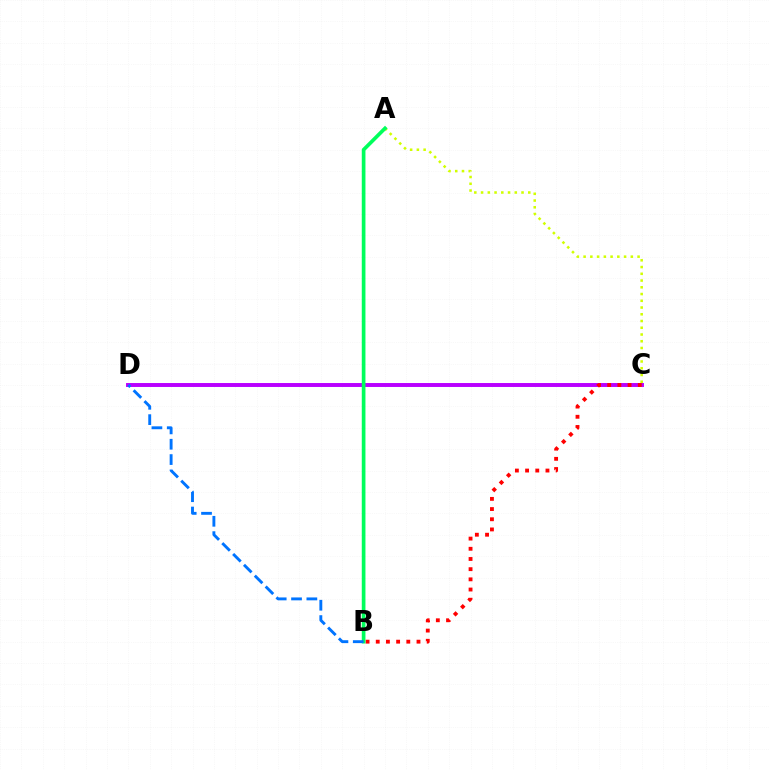{('A', 'C'): [{'color': '#d1ff00', 'line_style': 'dotted', 'thickness': 1.83}], ('C', 'D'): [{'color': '#b900ff', 'line_style': 'solid', 'thickness': 2.83}], ('B', 'C'): [{'color': '#ff0000', 'line_style': 'dotted', 'thickness': 2.77}], ('A', 'B'): [{'color': '#00ff5c', 'line_style': 'solid', 'thickness': 2.65}], ('B', 'D'): [{'color': '#0074ff', 'line_style': 'dashed', 'thickness': 2.08}]}